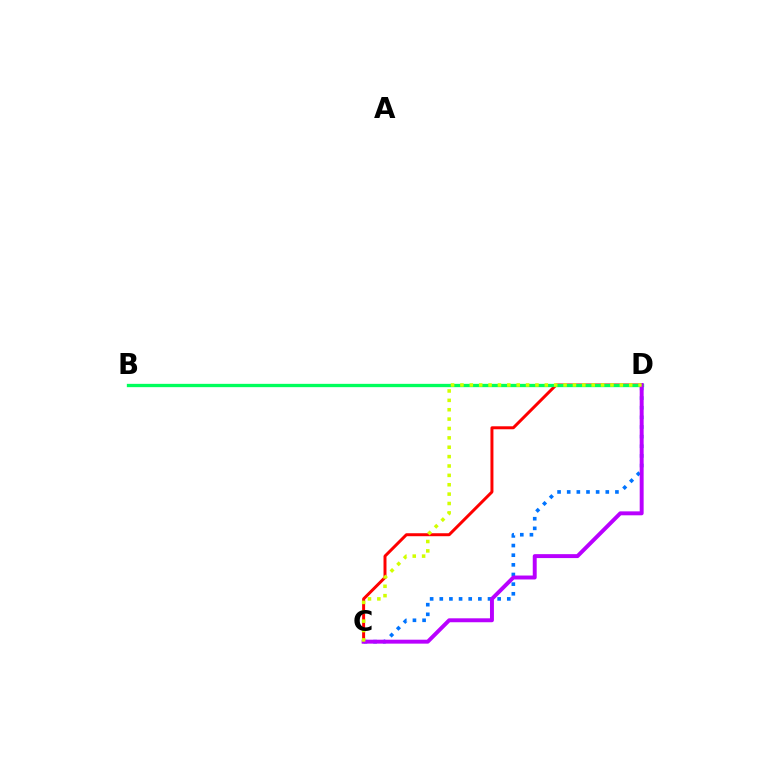{('C', 'D'): [{'color': '#ff0000', 'line_style': 'solid', 'thickness': 2.14}, {'color': '#0074ff', 'line_style': 'dotted', 'thickness': 2.62}, {'color': '#b900ff', 'line_style': 'solid', 'thickness': 2.83}, {'color': '#d1ff00', 'line_style': 'dotted', 'thickness': 2.55}], ('B', 'D'): [{'color': '#00ff5c', 'line_style': 'solid', 'thickness': 2.38}]}